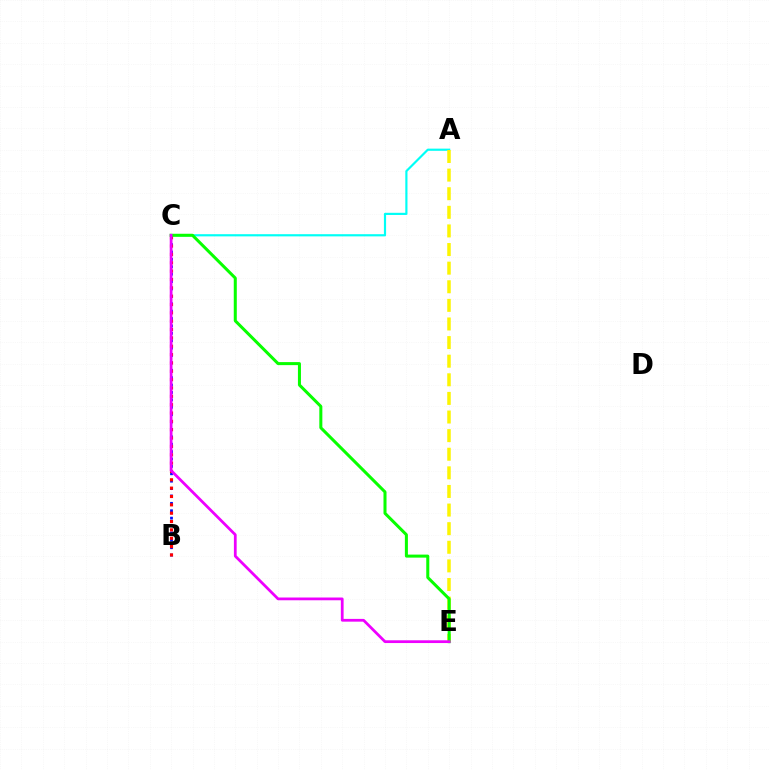{('A', 'C'): [{'color': '#00fff6', 'line_style': 'solid', 'thickness': 1.57}], ('B', 'C'): [{'color': '#0010ff', 'line_style': 'dotted', 'thickness': 2.01}, {'color': '#ff0000', 'line_style': 'dotted', 'thickness': 2.27}], ('A', 'E'): [{'color': '#fcf500', 'line_style': 'dashed', 'thickness': 2.53}], ('C', 'E'): [{'color': '#08ff00', 'line_style': 'solid', 'thickness': 2.18}, {'color': '#ee00ff', 'line_style': 'solid', 'thickness': 1.99}]}